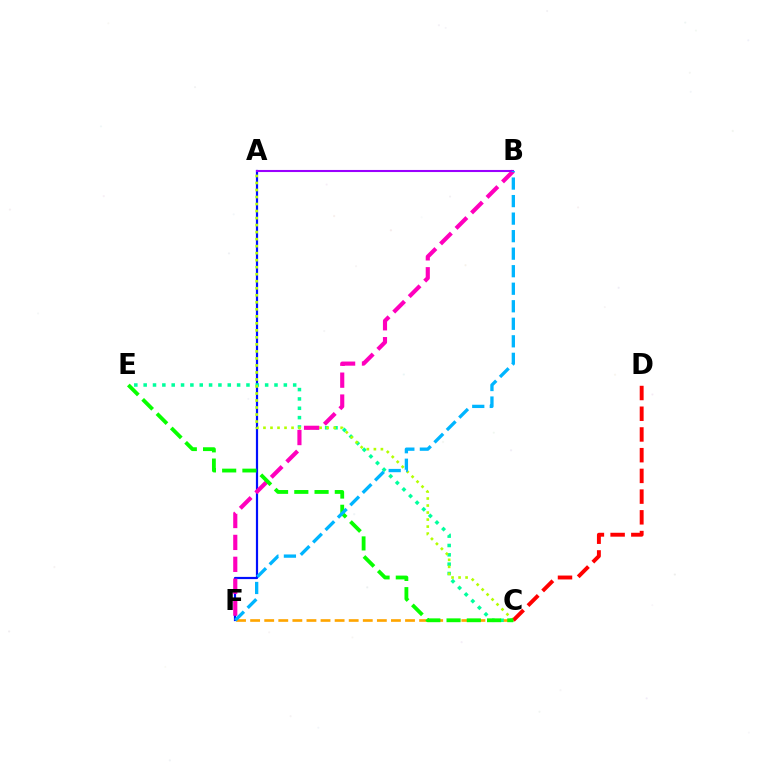{('A', 'F'): [{'color': '#0010ff', 'line_style': 'solid', 'thickness': 1.58}], ('C', 'E'): [{'color': '#00ff9d', 'line_style': 'dotted', 'thickness': 2.54}, {'color': '#08ff00', 'line_style': 'dashed', 'thickness': 2.75}], ('A', 'C'): [{'color': '#b3ff00', 'line_style': 'dotted', 'thickness': 1.91}], ('B', 'F'): [{'color': '#ff00bd', 'line_style': 'dashed', 'thickness': 2.98}, {'color': '#00b5ff', 'line_style': 'dashed', 'thickness': 2.38}], ('C', 'F'): [{'color': '#ffa500', 'line_style': 'dashed', 'thickness': 1.91}], ('C', 'D'): [{'color': '#ff0000', 'line_style': 'dashed', 'thickness': 2.81}], ('A', 'B'): [{'color': '#9b00ff', 'line_style': 'solid', 'thickness': 1.5}]}